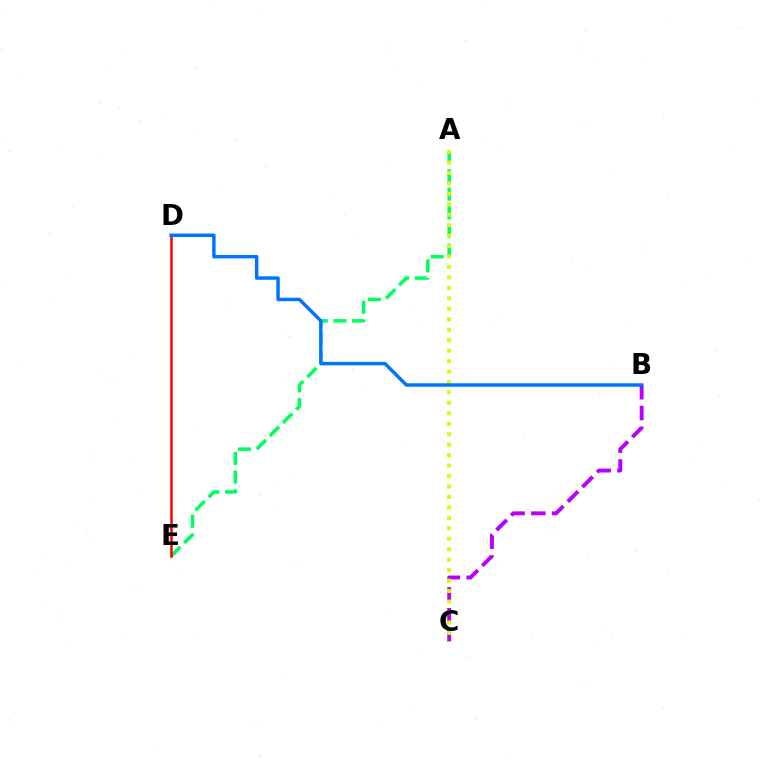{('B', 'C'): [{'color': '#b900ff', 'line_style': 'dashed', 'thickness': 2.82}], ('A', 'E'): [{'color': '#00ff5c', 'line_style': 'dashed', 'thickness': 2.53}], ('D', 'E'): [{'color': '#ff0000', 'line_style': 'solid', 'thickness': 1.81}], ('A', 'C'): [{'color': '#d1ff00', 'line_style': 'dotted', 'thickness': 2.84}], ('B', 'D'): [{'color': '#0074ff', 'line_style': 'solid', 'thickness': 2.48}]}